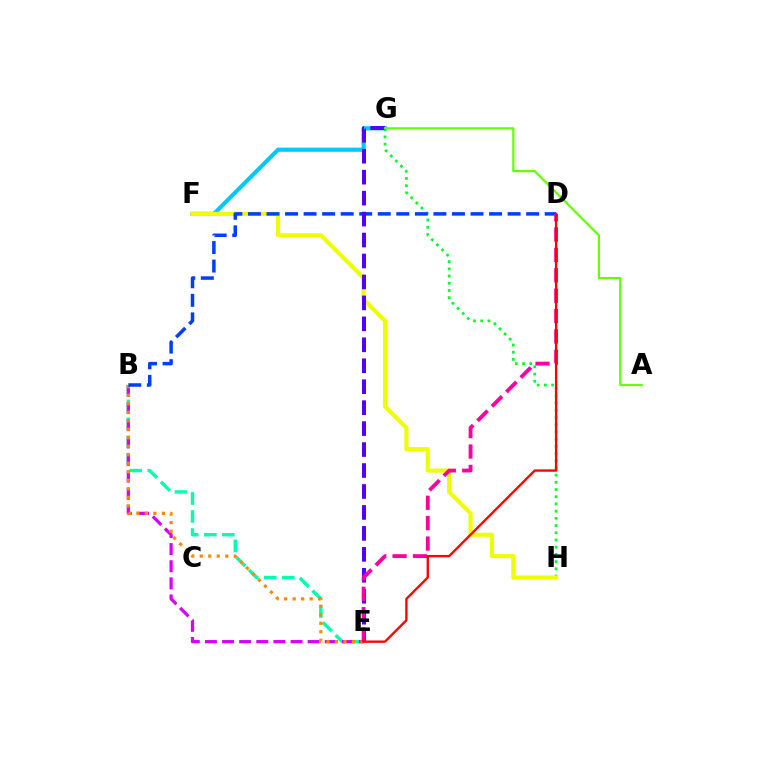{('B', 'E'): [{'color': '#00ffaf', 'line_style': 'dashed', 'thickness': 2.45}, {'color': '#d600ff', 'line_style': 'dashed', 'thickness': 2.33}, {'color': '#ff8800', 'line_style': 'dotted', 'thickness': 2.31}], ('G', 'H'): [{'color': '#00ff27', 'line_style': 'dotted', 'thickness': 1.96}], ('F', 'G'): [{'color': '#00c7ff', 'line_style': 'solid', 'thickness': 2.99}], ('F', 'H'): [{'color': '#eeff00', 'line_style': 'solid', 'thickness': 2.96}], ('B', 'D'): [{'color': '#003fff', 'line_style': 'dashed', 'thickness': 2.52}], ('E', 'G'): [{'color': '#4f00ff', 'line_style': 'dashed', 'thickness': 2.85}], ('D', 'E'): [{'color': '#ff00a0', 'line_style': 'dashed', 'thickness': 2.77}, {'color': '#ff0000', 'line_style': 'solid', 'thickness': 1.69}], ('A', 'G'): [{'color': '#66ff00', 'line_style': 'solid', 'thickness': 1.61}]}